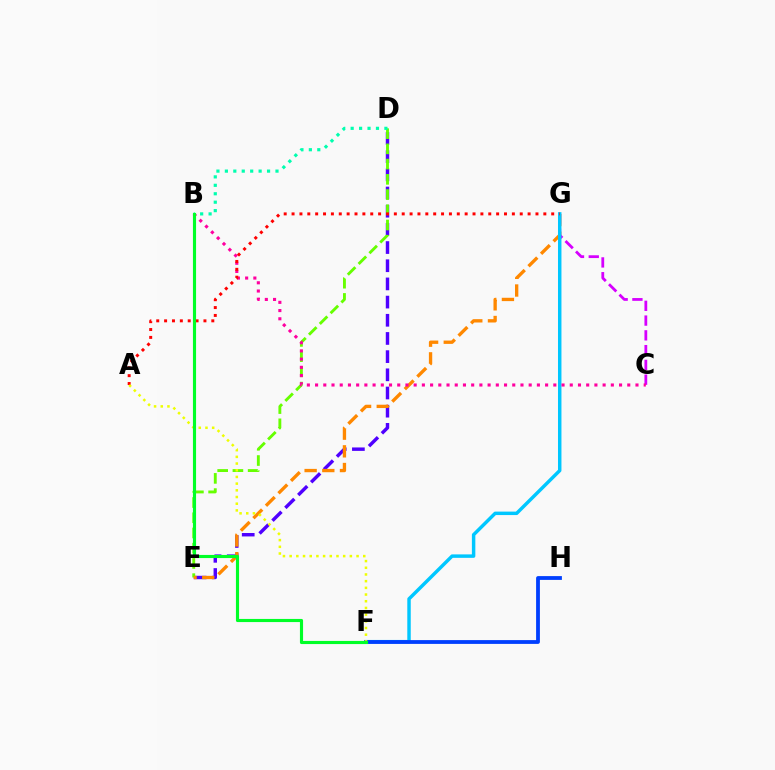{('D', 'E'): [{'color': '#4f00ff', 'line_style': 'dashed', 'thickness': 2.47}, {'color': '#66ff00', 'line_style': 'dashed', 'thickness': 2.07}], ('E', 'G'): [{'color': '#ff8800', 'line_style': 'dashed', 'thickness': 2.4}], ('C', 'G'): [{'color': '#d600ff', 'line_style': 'dashed', 'thickness': 2.01}], ('F', 'G'): [{'color': '#00c7ff', 'line_style': 'solid', 'thickness': 2.49}], ('B', 'C'): [{'color': '#ff00a0', 'line_style': 'dotted', 'thickness': 2.23}], ('B', 'D'): [{'color': '#00ffaf', 'line_style': 'dotted', 'thickness': 2.29}], ('F', 'H'): [{'color': '#003fff', 'line_style': 'solid', 'thickness': 2.73}], ('A', 'G'): [{'color': '#ff0000', 'line_style': 'dotted', 'thickness': 2.14}], ('A', 'F'): [{'color': '#eeff00', 'line_style': 'dotted', 'thickness': 1.82}], ('B', 'F'): [{'color': '#00ff27', 'line_style': 'solid', 'thickness': 2.26}]}